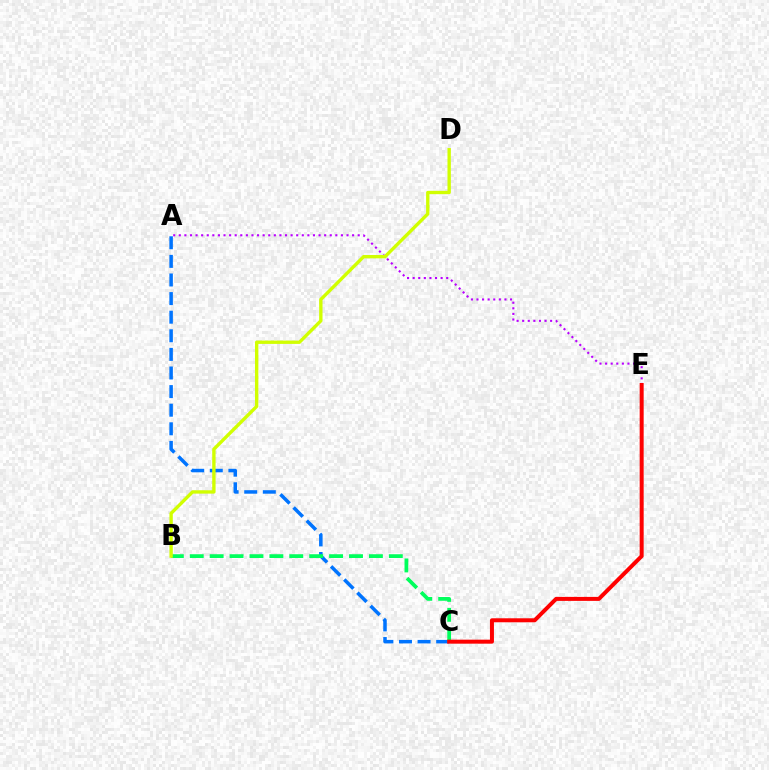{('A', 'C'): [{'color': '#0074ff', 'line_style': 'dashed', 'thickness': 2.53}], ('A', 'E'): [{'color': '#b900ff', 'line_style': 'dotted', 'thickness': 1.52}], ('B', 'C'): [{'color': '#00ff5c', 'line_style': 'dashed', 'thickness': 2.7}], ('B', 'D'): [{'color': '#d1ff00', 'line_style': 'solid', 'thickness': 2.42}], ('C', 'E'): [{'color': '#ff0000', 'line_style': 'solid', 'thickness': 2.88}]}